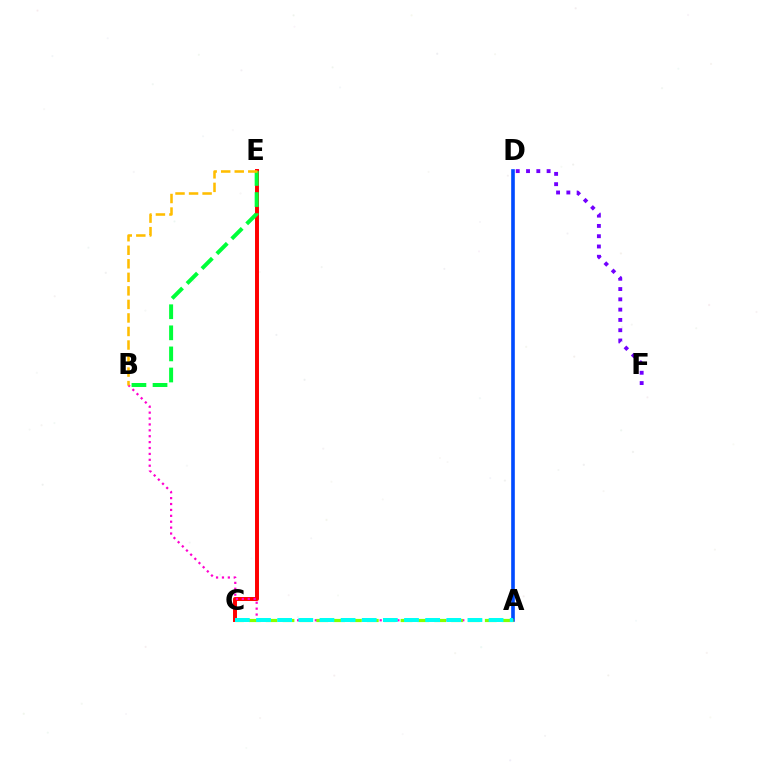{('A', 'D'): [{'color': '#004bff', 'line_style': 'solid', 'thickness': 2.62}], ('C', 'E'): [{'color': '#ff0000', 'line_style': 'solid', 'thickness': 2.85}], ('A', 'B'): [{'color': '#ff00cf', 'line_style': 'dotted', 'thickness': 1.6}], ('A', 'C'): [{'color': '#84ff00', 'line_style': 'dashed', 'thickness': 2.29}, {'color': '#00fff6', 'line_style': 'dashed', 'thickness': 2.87}], ('B', 'E'): [{'color': '#00ff39', 'line_style': 'dashed', 'thickness': 2.86}, {'color': '#ffbd00', 'line_style': 'dashed', 'thickness': 1.84}], ('D', 'F'): [{'color': '#7200ff', 'line_style': 'dotted', 'thickness': 2.79}]}